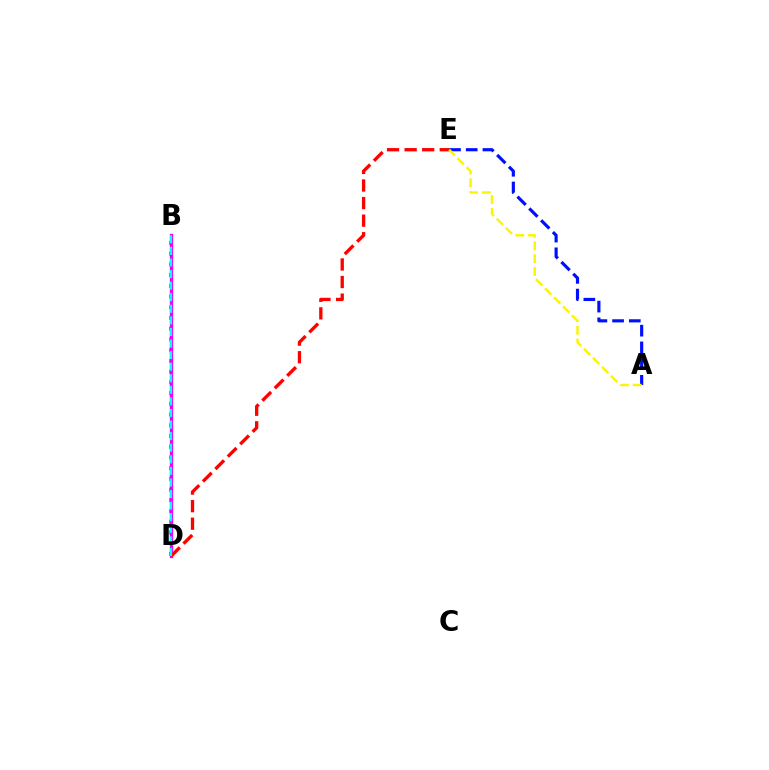{('B', 'D'): [{'color': '#08ff00', 'line_style': 'dotted', 'thickness': 2.91}, {'color': '#ee00ff', 'line_style': 'solid', 'thickness': 2.39}, {'color': '#00fff6', 'line_style': 'dashed', 'thickness': 1.57}], ('D', 'E'): [{'color': '#ff0000', 'line_style': 'dashed', 'thickness': 2.39}], ('A', 'E'): [{'color': '#0010ff', 'line_style': 'dashed', 'thickness': 2.27}, {'color': '#fcf500', 'line_style': 'dashed', 'thickness': 1.73}]}